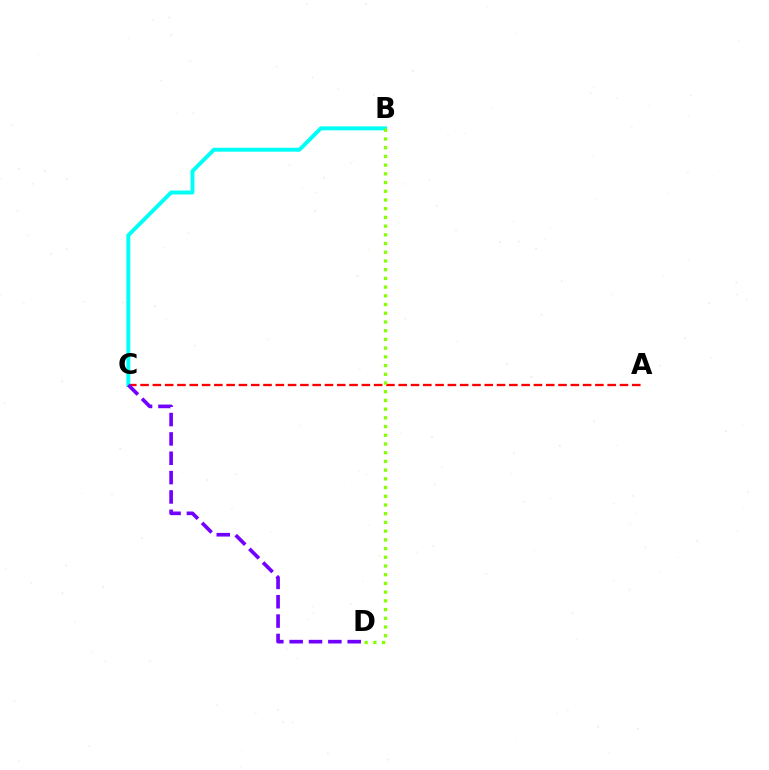{('A', 'C'): [{'color': '#ff0000', 'line_style': 'dashed', 'thickness': 1.67}], ('B', 'C'): [{'color': '#00fff6', 'line_style': 'solid', 'thickness': 2.82}], ('C', 'D'): [{'color': '#7200ff', 'line_style': 'dashed', 'thickness': 2.63}], ('B', 'D'): [{'color': '#84ff00', 'line_style': 'dotted', 'thickness': 2.37}]}